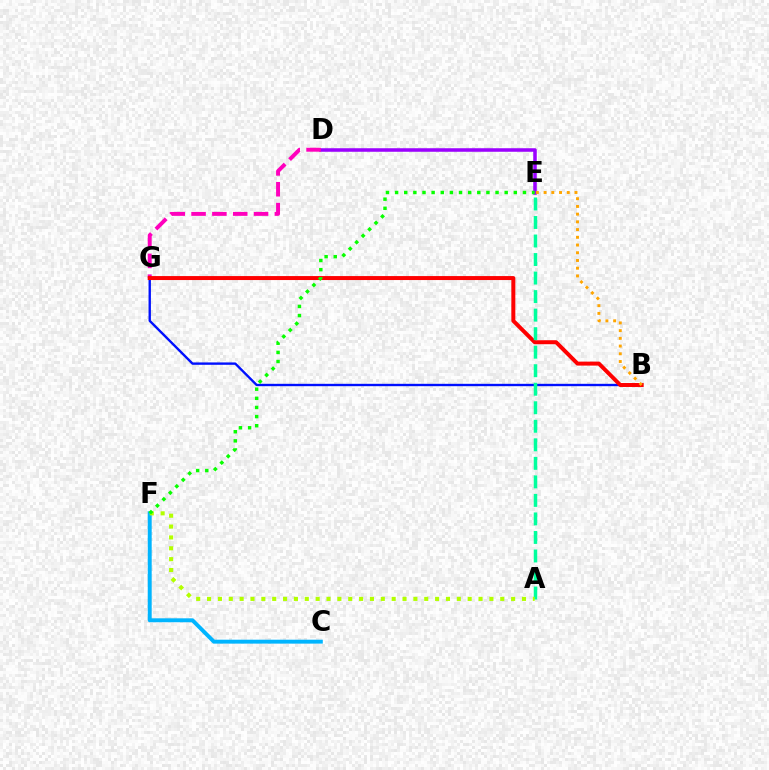{('B', 'G'): [{'color': '#0010ff', 'line_style': 'solid', 'thickness': 1.71}, {'color': '#ff0000', 'line_style': 'solid', 'thickness': 2.86}], ('D', 'E'): [{'color': '#9b00ff', 'line_style': 'solid', 'thickness': 2.54}], ('D', 'G'): [{'color': '#ff00bd', 'line_style': 'dashed', 'thickness': 2.83}], ('C', 'F'): [{'color': '#00b5ff', 'line_style': 'solid', 'thickness': 2.83}], ('A', 'E'): [{'color': '#00ff9d', 'line_style': 'dashed', 'thickness': 2.52}], ('A', 'F'): [{'color': '#b3ff00', 'line_style': 'dotted', 'thickness': 2.95}], ('B', 'E'): [{'color': '#ffa500', 'line_style': 'dotted', 'thickness': 2.1}], ('E', 'F'): [{'color': '#08ff00', 'line_style': 'dotted', 'thickness': 2.48}]}